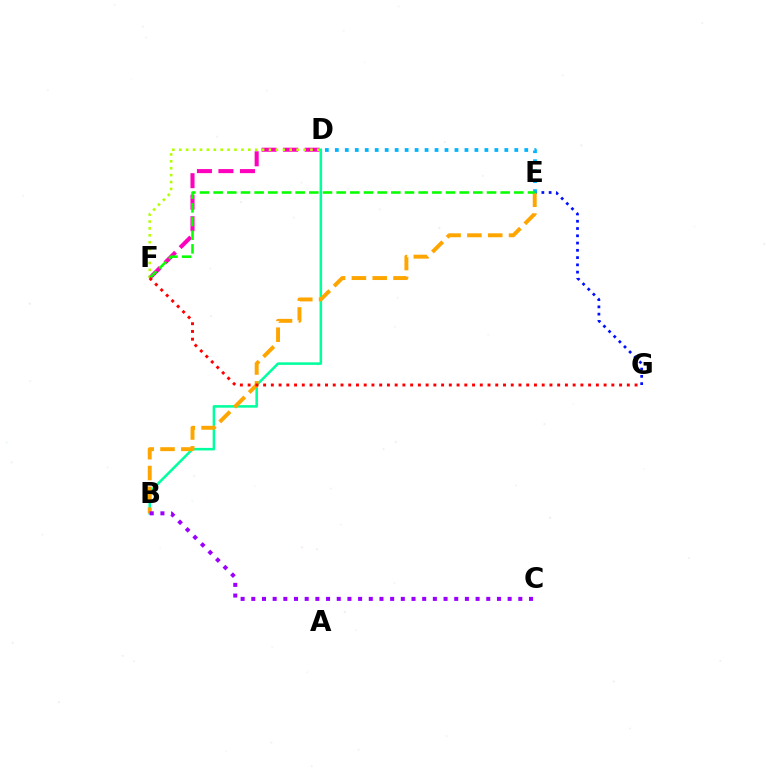{('D', 'F'): [{'color': '#ff00bd', 'line_style': 'dashed', 'thickness': 2.92}, {'color': '#b3ff00', 'line_style': 'dotted', 'thickness': 1.88}], ('E', 'G'): [{'color': '#0010ff', 'line_style': 'dotted', 'thickness': 1.97}], ('B', 'D'): [{'color': '#00ff9d', 'line_style': 'solid', 'thickness': 1.83}], ('B', 'E'): [{'color': '#ffa500', 'line_style': 'dashed', 'thickness': 2.83}], ('D', 'E'): [{'color': '#00b5ff', 'line_style': 'dotted', 'thickness': 2.71}], ('E', 'F'): [{'color': '#08ff00', 'line_style': 'dashed', 'thickness': 1.86}], ('F', 'G'): [{'color': '#ff0000', 'line_style': 'dotted', 'thickness': 2.1}], ('B', 'C'): [{'color': '#9b00ff', 'line_style': 'dotted', 'thickness': 2.9}]}